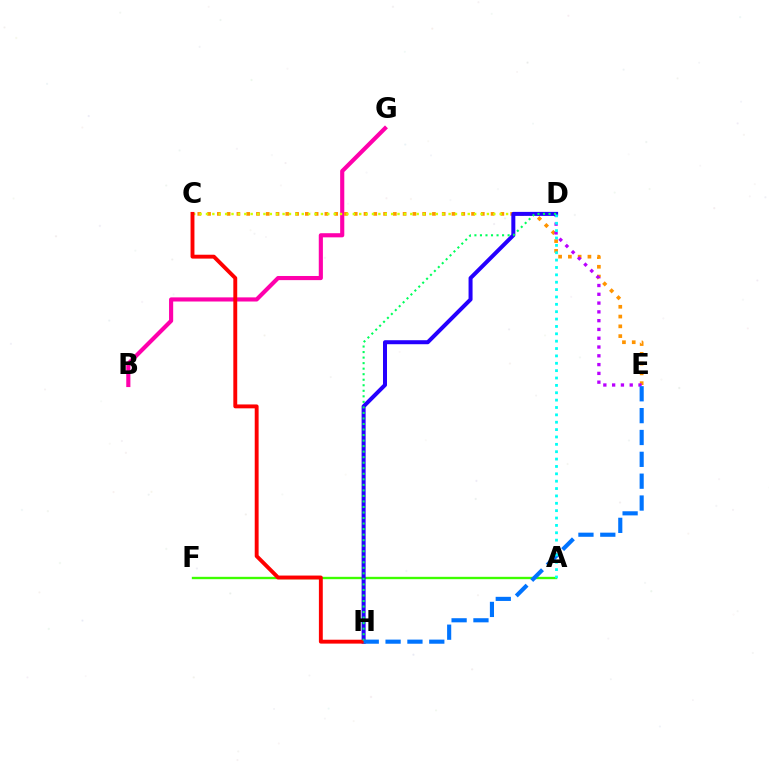{('B', 'G'): [{'color': '#ff00ac', 'line_style': 'solid', 'thickness': 2.98}], ('C', 'E'): [{'color': '#ff9400', 'line_style': 'dotted', 'thickness': 2.66}], ('A', 'F'): [{'color': '#3dff00', 'line_style': 'solid', 'thickness': 1.69}], ('C', 'D'): [{'color': '#d1ff00', 'line_style': 'dotted', 'thickness': 1.73}], ('D', 'E'): [{'color': '#b900ff', 'line_style': 'dotted', 'thickness': 2.39}], ('D', 'H'): [{'color': '#2500ff', 'line_style': 'solid', 'thickness': 2.88}, {'color': '#00ff5c', 'line_style': 'dotted', 'thickness': 1.5}], ('C', 'H'): [{'color': '#ff0000', 'line_style': 'solid', 'thickness': 2.8}], ('E', 'H'): [{'color': '#0074ff', 'line_style': 'dashed', 'thickness': 2.97}], ('A', 'D'): [{'color': '#00fff6', 'line_style': 'dotted', 'thickness': 2.0}]}